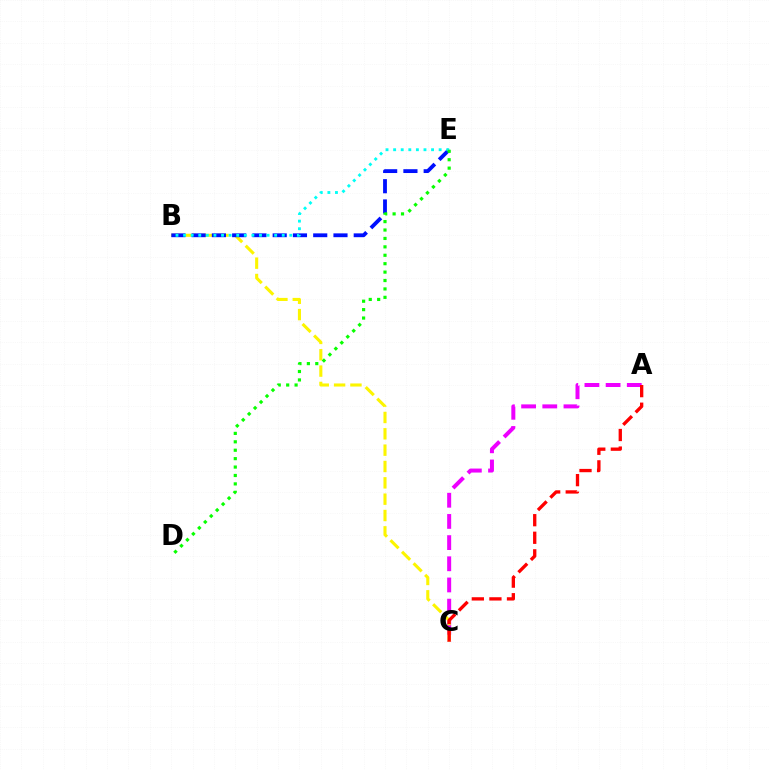{('A', 'C'): [{'color': '#ee00ff', 'line_style': 'dashed', 'thickness': 2.88}, {'color': '#ff0000', 'line_style': 'dashed', 'thickness': 2.39}], ('B', 'C'): [{'color': '#fcf500', 'line_style': 'dashed', 'thickness': 2.22}], ('B', 'E'): [{'color': '#0010ff', 'line_style': 'dashed', 'thickness': 2.75}, {'color': '#00fff6', 'line_style': 'dotted', 'thickness': 2.06}], ('D', 'E'): [{'color': '#08ff00', 'line_style': 'dotted', 'thickness': 2.29}]}